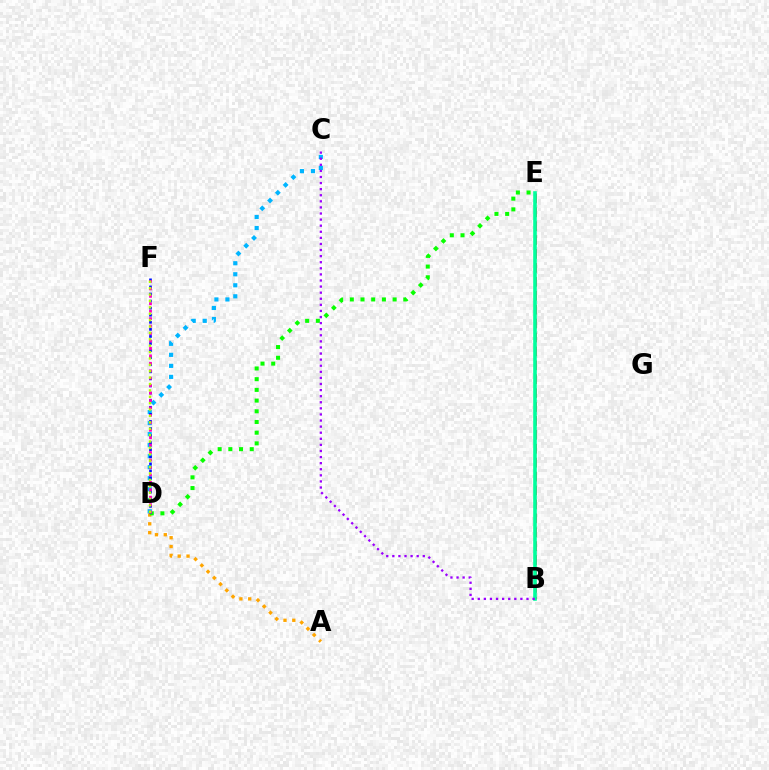{('B', 'E'): [{'color': '#ff0000', 'line_style': 'dashed', 'thickness': 1.89}, {'color': '#00ff9d', 'line_style': 'solid', 'thickness': 2.59}], ('A', 'D'): [{'color': '#ffa500', 'line_style': 'dotted', 'thickness': 2.4}], ('C', 'D'): [{'color': '#00b5ff', 'line_style': 'dotted', 'thickness': 2.99}], ('D', 'E'): [{'color': '#08ff00', 'line_style': 'dotted', 'thickness': 2.91}], ('D', 'F'): [{'color': '#0010ff', 'line_style': 'dotted', 'thickness': 1.92}, {'color': '#ff00bd', 'line_style': 'dotted', 'thickness': 2.02}, {'color': '#b3ff00', 'line_style': 'dotted', 'thickness': 1.74}], ('B', 'C'): [{'color': '#9b00ff', 'line_style': 'dotted', 'thickness': 1.65}]}